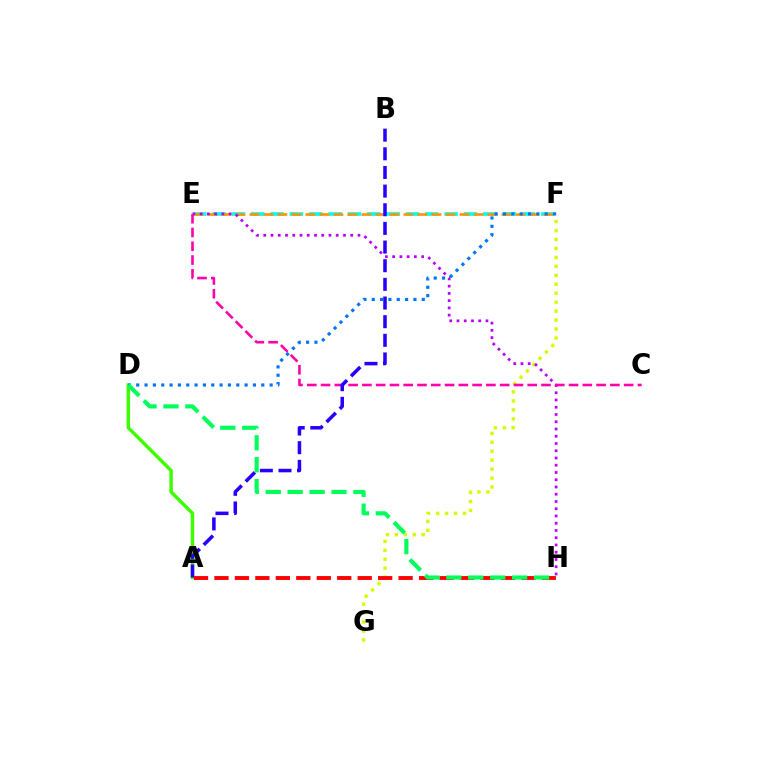{('E', 'F'): [{'color': '#00fff6', 'line_style': 'dashed', 'thickness': 2.63}, {'color': '#ff9400', 'line_style': 'dashed', 'thickness': 1.9}], ('F', 'G'): [{'color': '#d1ff00', 'line_style': 'dotted', 'thickness': 2.43}], ('A', 'D'): [{'color': '#3dff00', 'line_style': 'solid', 'thickness': 2.49}], ('E', 'H'): [{'color': '#b900ff', 'line_style': 'dotted', 'thickness': 1.97}], ('D', 'F'): [{'color': '#0074ff', 'line_style': 'dotted', 'thickness': 2.27}], ('C', 'E'): [{'color': '#ff00ac', 'line_style': 'dashed', 'thickness': 1.87}], ('A', 'B'): [{'color': '#2500ff', 'line_style': 'dashed', 'thickness': 2.53}], ('A', 'H'): [{'color': '#ff0000', 'line_style': 'dashed', 'thickness': 2.78}], ('D', 'H'): [{'color': '#00ff5c', 'line_style': 'dashed', 'thickness': 2.98}]}